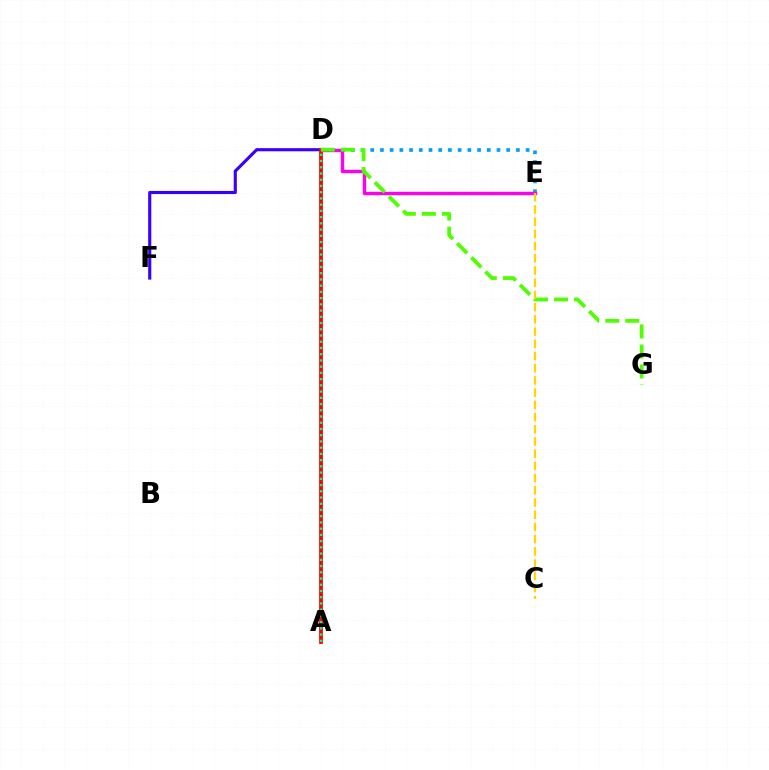{('D', 'E'): [{'color': '#009eff', 'line_style': 'dotted', 'thickness': 2.64}, {'color': '#ff00ed', 'line_style': 'solid', 'thickness': 2.45}], ('D', 'F'): [{'color': '#3700ff', 'line_style': 'solid', 'thickness': 2.25}], ('A', 'D'): [{'color': '#ff0000', 'line_style': 'solid', 'thickness': 2.73}, {'color': '#00ff86', 'line_style': 'dotted', 'thickness': 1.69}], ('D', 'G'): [{'color': '#4fff00', 'line_style': 'dashed', 'thickness': 2.72}], ('C', 'E'): [{'color': '#ffd500', 'line_style': 'dashed', 'thickness': 1.66}]}